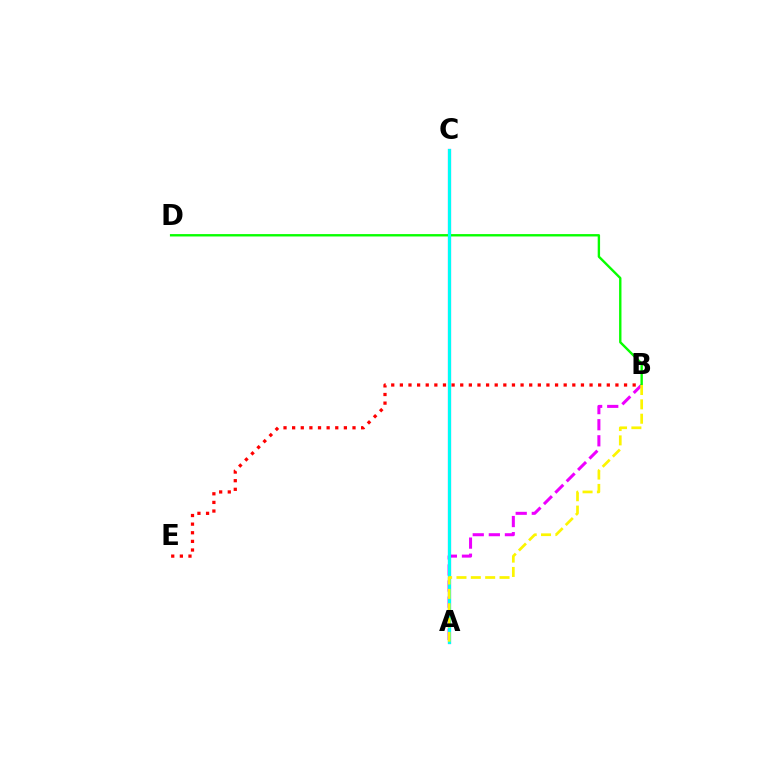{('A', 'B'): [{'color': '#ee00ff', 'line_style': 'dashed', 'thickness': 2.19}, {'color': '#fcf500', 'line_style': 'dashed', 'thickness': 1.95}], ('B', 'E'): [{'color': '#ff0000', 'line_style': 'dotted', 'thickness': 2.34}], ('A', 'C'): [{'color': '#0010ff', 'line_style': 'solid', 'thickness': 2.26}, {'color': '#00fff6', 'line_style': 'solid', 'thickness': 2.19}], ('B', 'D'): [{'color': '#08ff00', 'line_style': 'solid', 'thickness': 1.71}]}